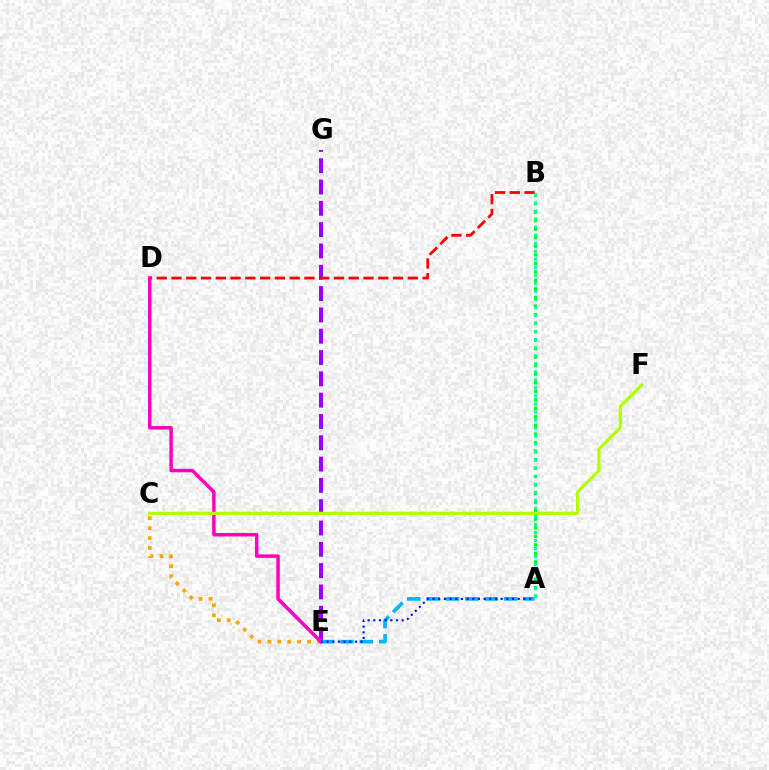{('A', 'B'): [{'color': '#08ff00', 'line_style': 'dotted', 'thickness': 2.32}, {'color': '#00ff9d', 'line_style': 'dotted', 'thickness': 2.18}], ('E', 'G'): [{'color': '#9b00ff', 'line_style': 'dashed', 'thickness': 2.89}], ('A', 'E'): [{'color': '#00b5ff', 'line_style': 'dashed', 'thickness': 2.63}, {'color': '#0010ff', 'line_style': 'dotted', 'thickness': 1.54}], ('C', 'E'): [{'color': '#ffa500', 'line_style': 'dotted', 'thickness': 2.69}], ('B', 'D'): [{'color': '#ff0000', 'line_style': 'dashed', 'thickness': 2.01}], ('D', 'E'): [{'color': '#ff00bd', 'line_style': 'solid', 'thickness': 2.5}], ('C', 'F'): [{'color': '#b3ff00', 'line_style': 'solid', 'thickness': 2.29}]}